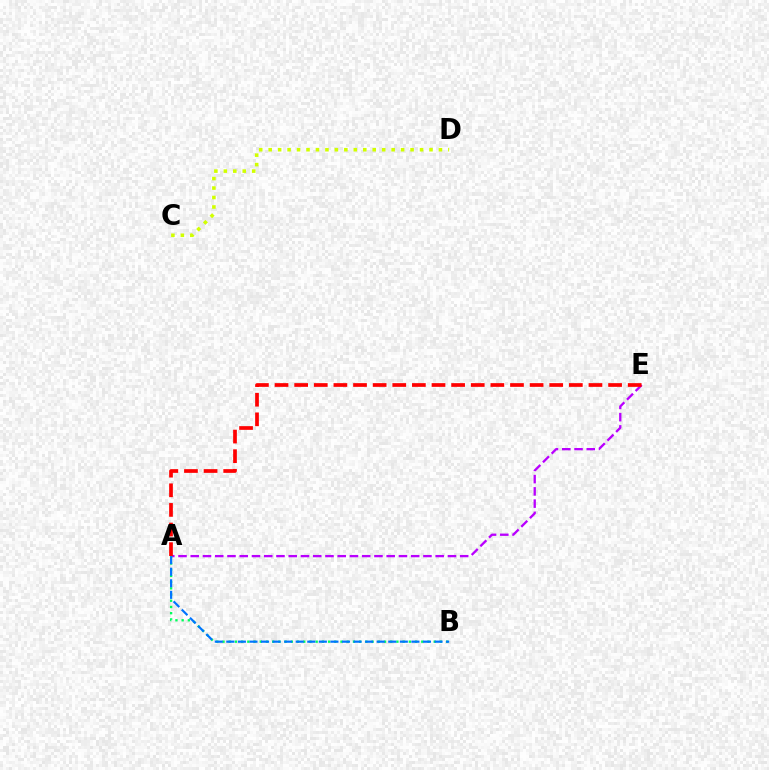{('C', 'D'): [{'color': '#d1ff00', 'line_style': 'dotted', 'thickness': 2.57}], ('A', 'E'): [{'color': '#b900ff', 'line_style': 'dashed', 'thickness': 1.66}, {'color': '#ff0000', 'line_style': 'dashed', 'thickness': 2.67}], ('A', 'B'): [{'color': '#00ff5c', 'line_style': 'dotted', 'thickness': 1.69}, {'color': '#0074ff', 'line_style': 'dashed', 'thickness': 1.57}]}